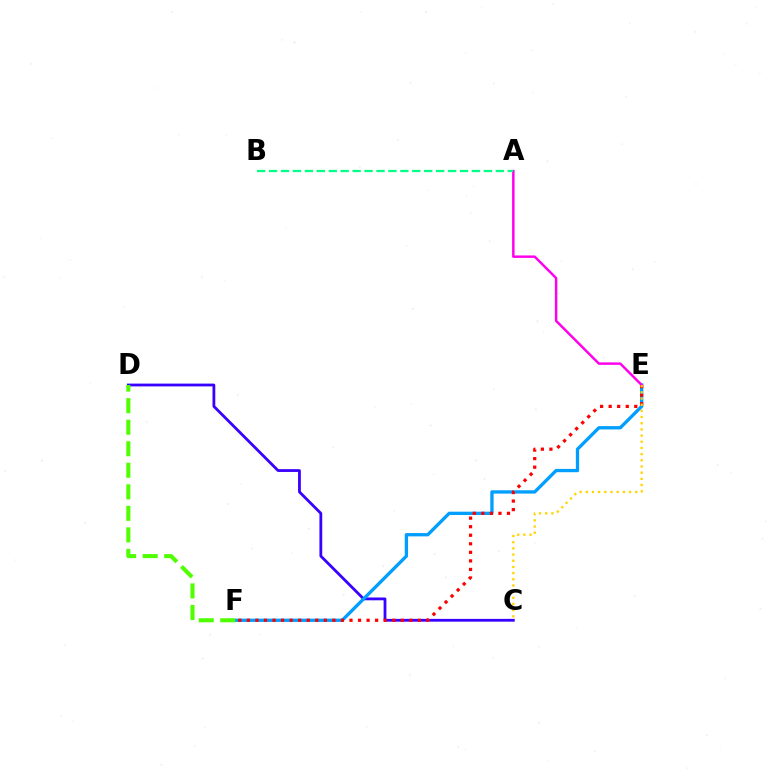{('C', 'D'): [{'color': '#3700ff', 'line_style': 'solid', 'thickness': 2.01}], ('E', 'F'): [{'color': '#009eff', 'line_style': 'solid', 'thickness': 2.38}, {'color': '#ff0000', 'line_style': 'dotted', 'thickness': 2.32}], ('A', 'E'): [{'color': '#ff00ed', 'line_style': 'solid', 'thickness': 1.78}], ('D', 'F'): [{'color': '#4fff00', 'line_style': 'dashed', 'thickness': 2.93}], ('A', 'B'): [{'color': '#00ff86', 'line_style': 'dashed', 'thickness': 1.62}], ('C', 'E'): [{'color': '#ffd500', 'line_style': 'dotted', 'thickness': 1.68}]}